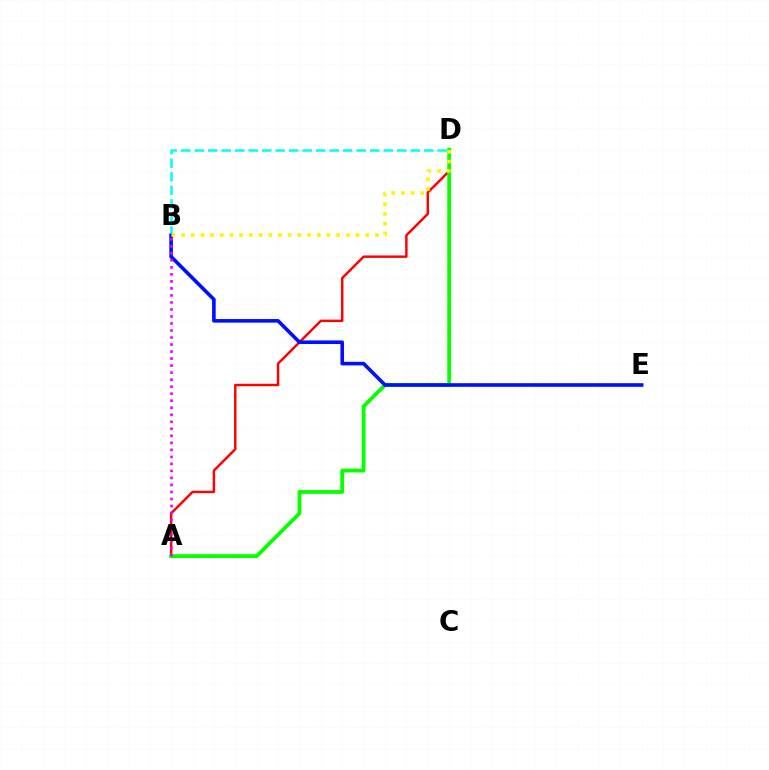{('A', 'D'): [{'color': '#ff0000', 'line_style': 'solid', 'thickness': 1.76}, {'color': '#08ff00', 'line_style': 'solid', 'thickness': 2.74}], ('B', 'D'): [{'color': '#00fff6', 'line_style': 'dashed', 'thickness': 1.83}, {'color': '#fcf500', 'line_style': 'dotted', 'thickness': 2.64}], ('B', 'E'): [{'color': '#0010ff', 'line_style': 'solid', 'thickness': 2.6}], ('A', 'B'): [{'color': '#ee00ff', 'line_style': 'dotted', 'thickness': 1.91}]}